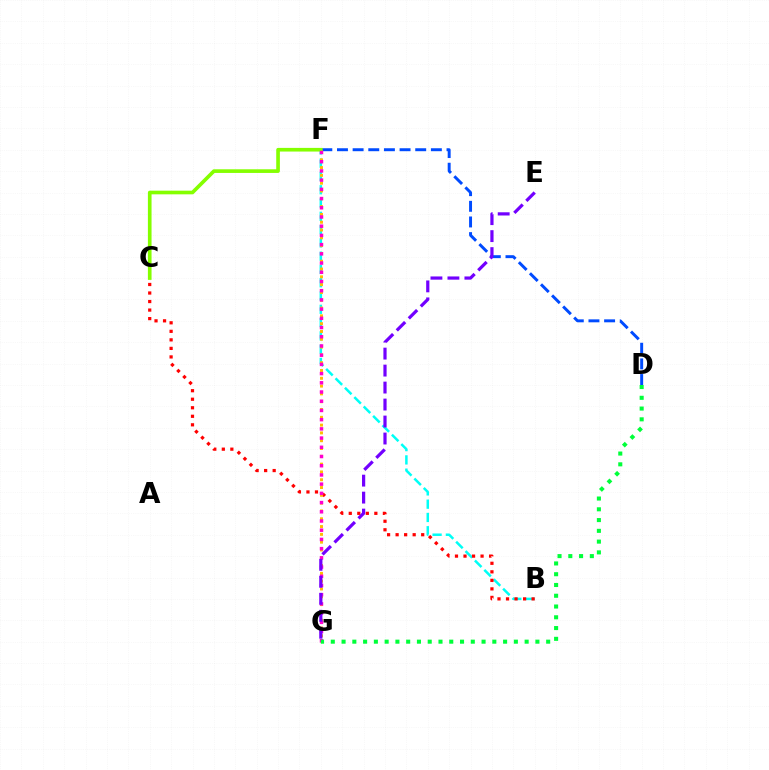{('D', 'F'): [{'color': '#004bff', 'line_style': 'dashed', 'thickness': 2.13}], ('B', 'F'): [{'color': '#00fff6', 'line_style': 'dashed', 'thickness': 1.8}], ('B', 'C'): [{'color': '#ff0000', 'line_style': 'dotted', 'thickness': 2.32}], ('F', 'G'): [{'color': '#ffbd00', 'line_style': 'dotted', 'thickness': 2.12}, {'color': '#ff00cf', 'line_style': 'dotted', 'thickness': 2.5}], ('C', 'F'): [{'color': '#84ff00', 'line_style': 'solid', 'thickness': 2.63}], ('E', 'G'): [{'color': '#7200ff', 'line_style': 'dashed', 'thickness': 2.31}], ('D', 'G'): [{'color': '#00ff39', 'line_style': 'dotted', 'thickness': 2.93}]}